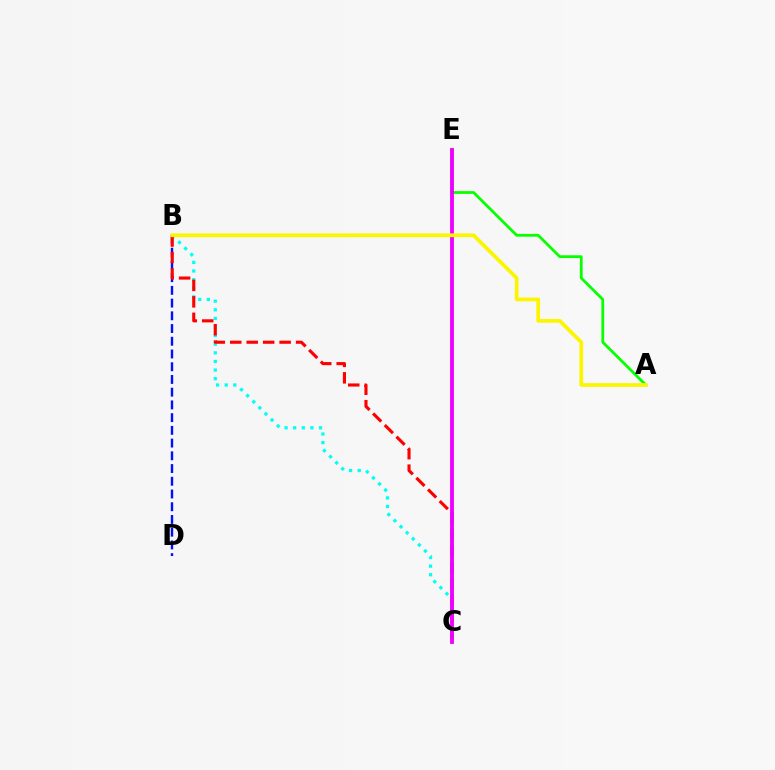{('B', 'C'): [{'color': '#00fff6', 'line_style': 'dotted', 'thickness': 2.34}, {'color': '#ff0000', 'line_style': 'dashed', 'thickness': 2.24}], ('A', 'E'): [{'color': '#08ff00', 'line_style': 'solid', 'thickness': 2.0}], ('B', 'D'): [{'color': '#0010ff', 'line_style': 'dashed', 'thickness': 1.73}], ('C', 'E'): [{'color': '#ee00ff', 'line_style': 'solid', 'thickness': 2.76}], ('A', 'B'): [{'color': '#fcf500', 'line_style': 'solid', 'thickness': 2.69}]}